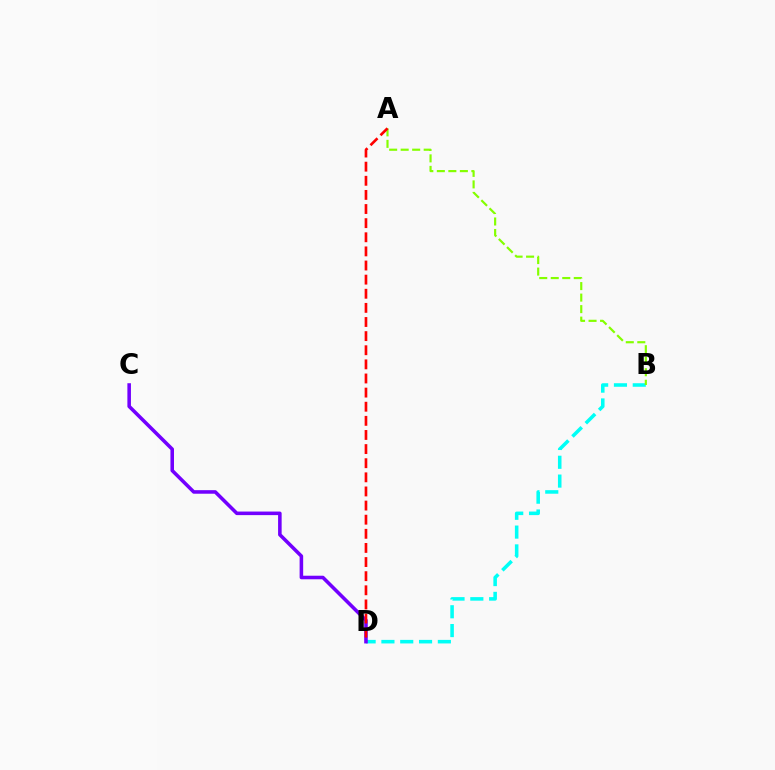{('B', 'D'): [{'color': '#00fff6', 'line_style': 'dashed', 'thickness': 2.56}], ('C', 'D'): [{'color': '#7200ff', 'line_style': 'solid', 'thickness': 2.56}], ('A', 'B'): [{'color': '#84ff00', 'line_style': 'dashed', 'thickness': 1.56}], ('A', 'D'): [{'color': '#ff0000', 'line_style': 'dashed', 'thickness': 1.92}]}